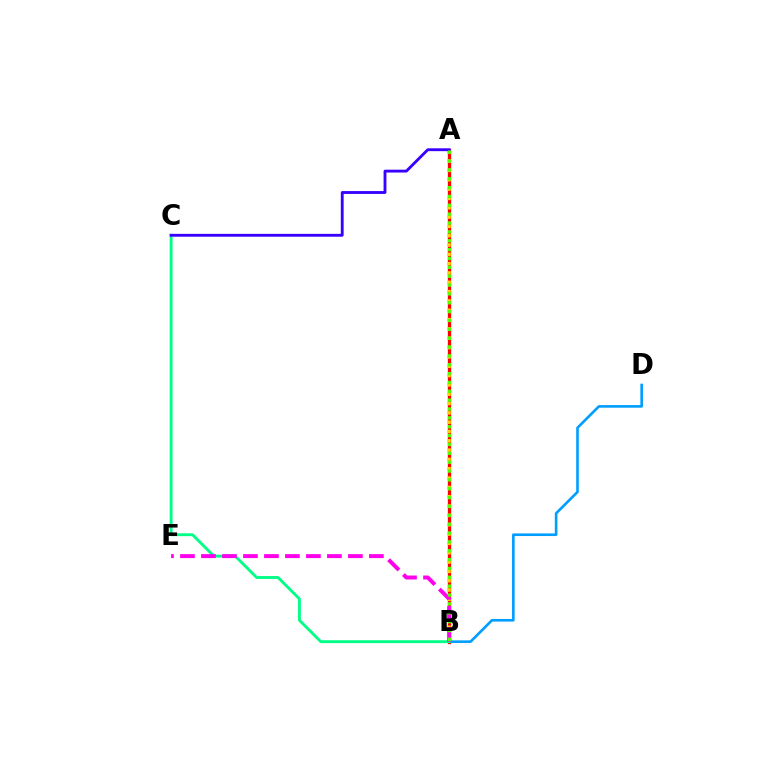{('A', 'B'): [{'color': '#ff0000', 'line_style': 'solid', 'thickness': 2.36}, {'color': '#ffd500', 'line_style': 'dotted', 'thickness': 2.53}, {'color': '#4fff00', 'line_style': 'dotted', 'thickness': 2.41}], ('B', 'D'): [{'color': '#009eff', 'line_style': 'solid', 'thickness': 1.89}], ('B', 'C'): [{'color': '#00ff86', 'line_style': 'solid', 'thickness': 2.06}], ('A', 'C'): [{'color': '#3700ff', 'line_style': 'solid', 'thickness': 2.05}], ('B', 'E'): [{'color': '#ff00ed', 'line_style': 'dashed', 'thickness': 2.85}]}